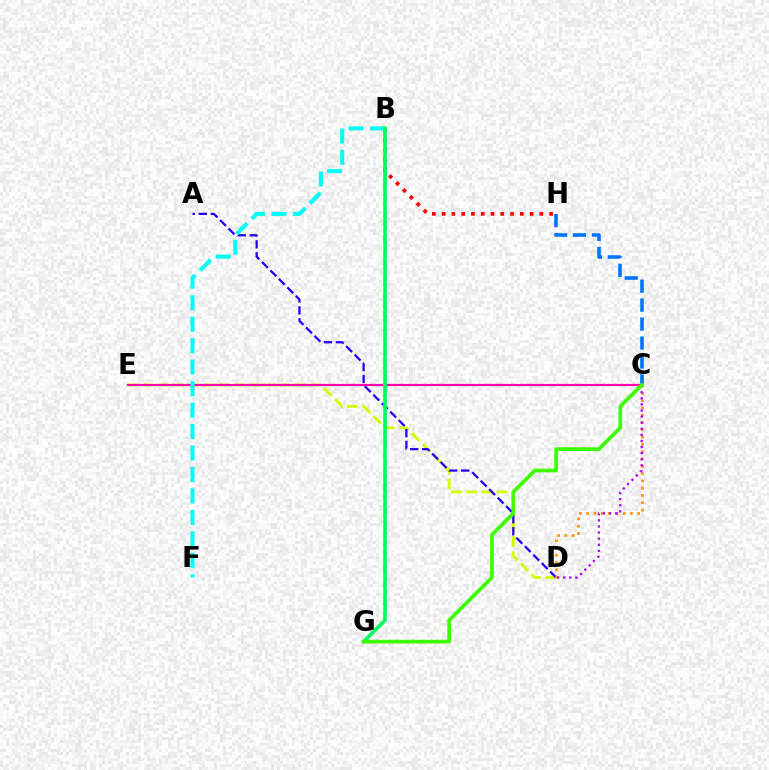{('D', 'E'): [{'color': '#d1ff00', 'line_style': 'dashed', 'thickness': 2.07}], ('B', 'H'): [{'color': '#ff0000', 'line_style': 'dotted', 'thickness': 2.66}], ('C', 'E'): [{'color': '#ff00ac', 'line_style': 'solid', 'thickness': 1.57}], ('A', 'D'): [{'color': '#2500ff', 'line_style': 'dashed', 'thickness': 1.63}], ('C', 'D'): [{'color': '#ff9400', 'line_style': 'dotted', 'thickness': 1.98}, {'color': '#b900ff', 'line_style': 'dotted', 'thickness': 1.66}], ('B', 'F'): [{'color': '#00fff6', 'line_style': 'dashed', 'thickness': 2.92}], ('B', 'G'): [{'color': '#00ff5c', 'line_style': 'solid', 'thickness': 2.64}], ('C', 'H'): [{'color': '#0074ff', 'line_style': 'dashed', 'thickness': 2.57}], ('C', 'G'): [{'color': '#3dff00', 'line_style': 'solid', 'thickness': 2.68}]}